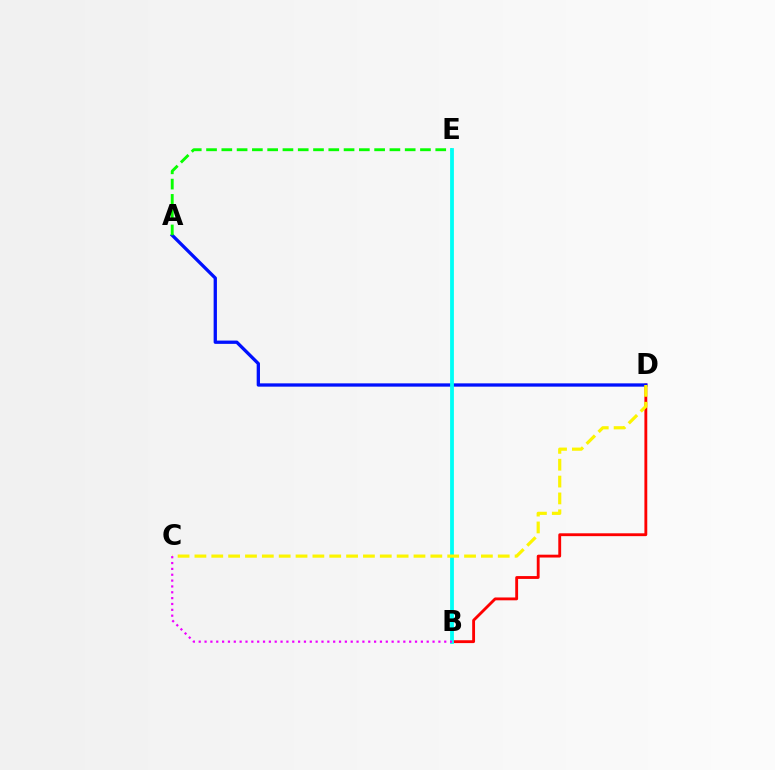{('B', 'D'): [{'color': '#ff0000', 'line_style': 'solid', 'thickness': 2.05}], ('A', 'D'): [{'color': '#0010ff', 'line_style': 'solid', 'thickness': 2.37}], ('A', 'E'): [{'color': '#08ff00', 'line_style': 'dashed', 'thickness': 2.08}], ('B', 'E'): [{'color': '#00fff6', 'line_style': 'solid', 'thickness': 2.74}], ('C', 'D'): [{'color': '#fcf500', 'line_style': 'dashed', 'thickness': 2.29}], ('B', 'C'): [{'color': '#ee00ff', 'line_style': 'dotted', 'thickness': 1.59}]}